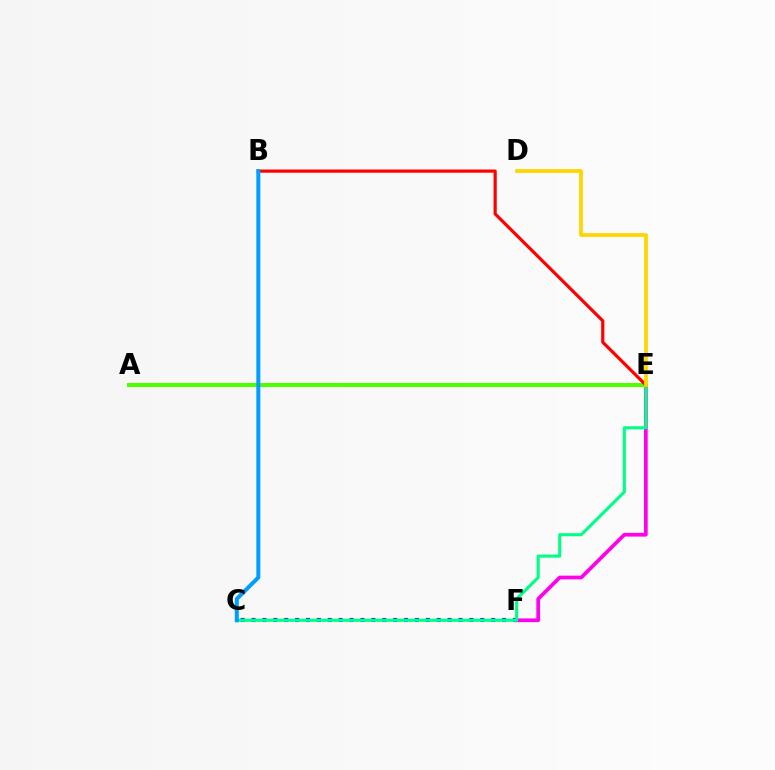{('E', 'F'): [{'color': '#ff00ed', 'line_style': 'solid', 'thickness': 2.68}], ('A', 'E'): [{'color': '#4fff00', 'line_style': 'solid', 'thickness': 2.92}], ('C', 'F'): [{'color': '#3700ff', 'line_style': 'dotted', 'thickness': 2.96}], ('C', 'E'): [{'color': '#00ff86', 'line_style': 'solid', 'thickness': 2.24}], ('B', 'E'): [{'color': '#ff0000', 'line_style': 'solid', 'thickness': 2.3}], ('B', 'C'): [{'color': '#009eff', 'line_style': 'solid', 'thickness': 2.89}], ('D', 'E'): [{'color': '#ffd500', 'line_style': 'solid', 'thickness': 2.7}]}